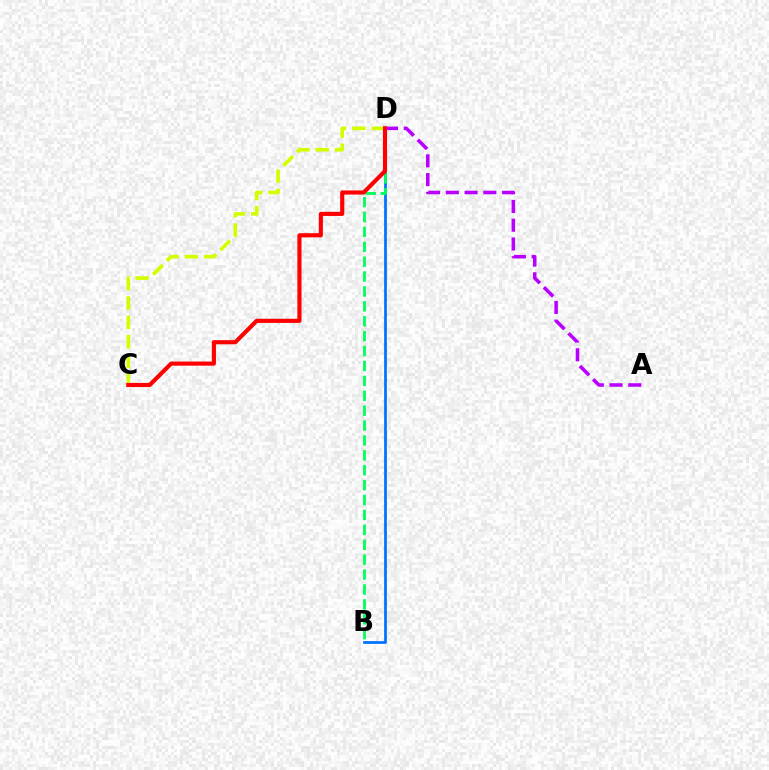{('B', 'D'): [{'color': '#0074ff', 'line_style': 'solid', 'thickness': 1.98}, {'color': '#00ff5c', 'line_style': 'dashed', 'thickness': 2.02}], ('A', 'D'): [{'color': '#b900ff', 'line_style': 'dashed', 'thickness': 2.55}], ('C', 'D'): [{'color': '#d1ff00', 'line_style': 'dashed', 'thickness': 2.63}, {'color': '#ff0000', 'line_style': 'solid', 'thickness': 2.97}]}